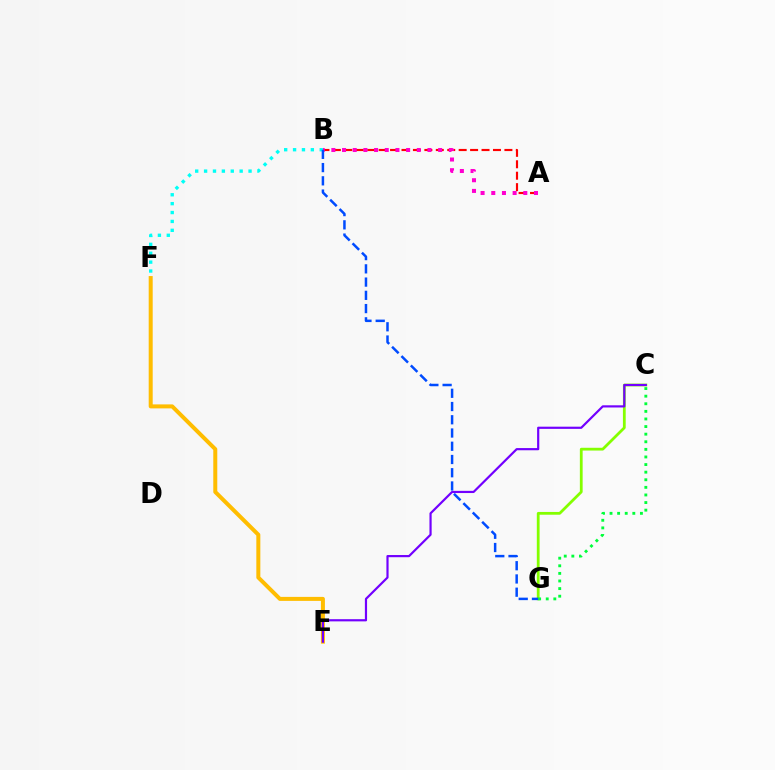{('A', 'B'): [{'color': '#ff0000', 'line_style': 'dashed', 'thickness': 1.55}, {'color': '#ff00cf', 'line_style': 'dotted', 'thickness': 2.9}], ('B', 'F'): [{'color': '#00fff6', 'line_style': 'dotted', 'thickness': 2.42}], ('E', 'F'): [{'color': '#ffbd00', 'line_style': 'solid', 'thickness': 2.88}], ('C', 'G'): [{'color': '#84ff00', 'line_style': 'solid', 'thickness': 2.0}, {'color': '#00ff39', 'line_style': 'dotted', 'thickness': 2.06}], ('B', 'G'): [{'color': '#004bff', 'line_style': 'dashed', 'thickness': 1.8}], ('C', 'E'): [{'color': '#7200ff', 'line_style': 'solid', 'thickness': 1.57}]}